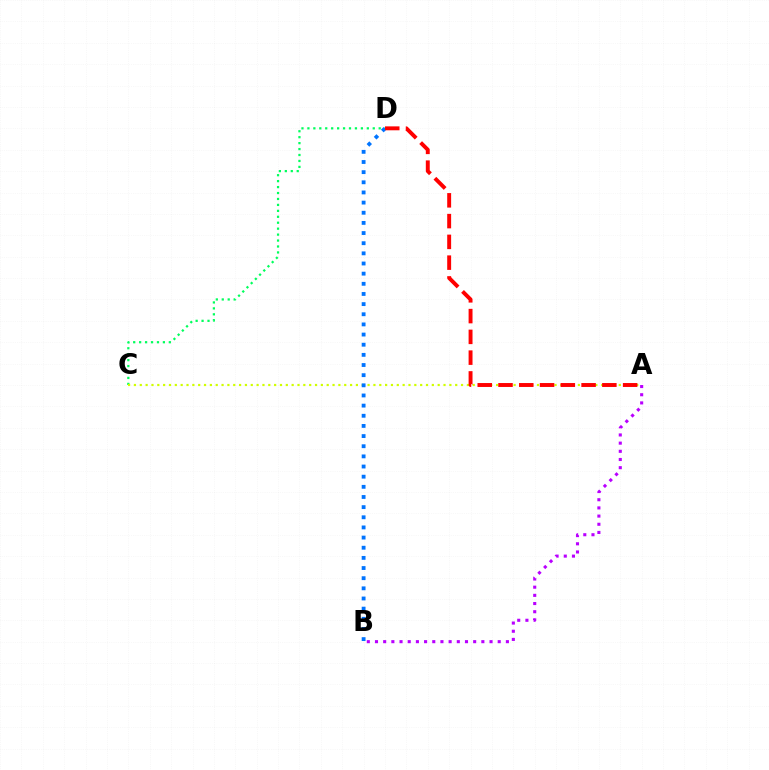{('C', 'D'): [{'color': '#00ff5c', 'line_style': 'dotted', 'thickness': 1.61}], ('A', 'C'): [{'color': '#d1ff00', 'line_style': 'dotted', 'thickness': 1.59}], ('B', 'D'): [{'color': '#0074ff', 'line_style': 'dotted', 'thickness': 2.76}], ('A', 'B'): [{'color': '#b900ff', 'line_style': 'dotted', 'thickness': 2.22}], ('A', 'D'): [{'color': '#ff0000', 'line_style': 'dashed', 'thickness': 2.82}]}